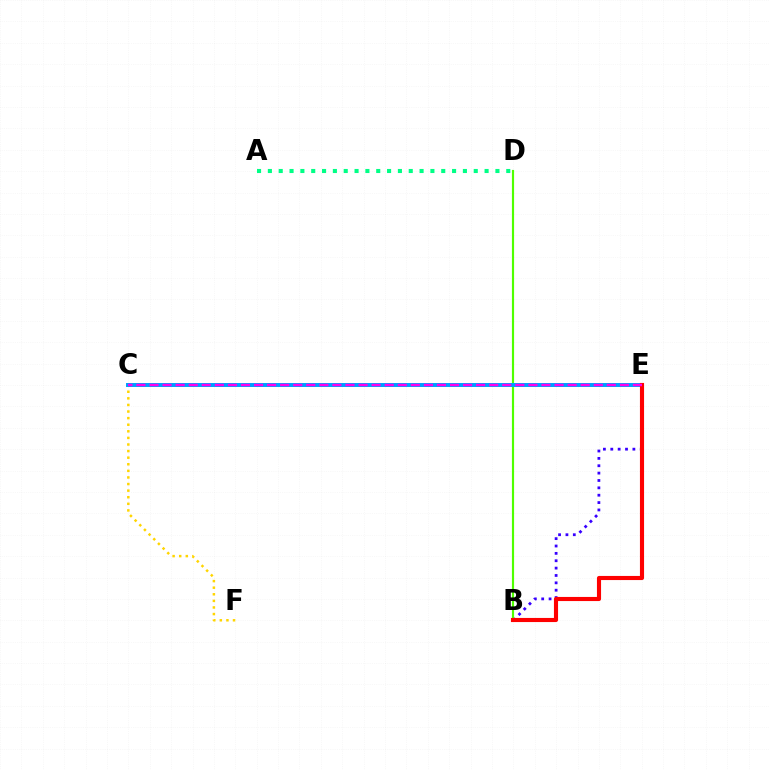{('B', 'E'): [{'color': '#3700ff', 'line_style': 'dotted', 'thickness': 2.0}, {'color': '#ff0000', 'line_style': 'solid', 'thickness': 2.96}], ('A', 'D'): [{'color': '#00ff86', 'line_style': 'dotted', 'thickness': 2.94}], ('C', 'F'): [{'color': '#ffd500', 'line_style': 'dotted', 'thickness': 1.79}], ('B', 'D'): [{'color': '#4fff00', 'line_style': 'solid', 'thickness': 1.56}], ('C', 'E'): [{'color': '#009eff', 'line_style': 'solid', 'thickness': 2.86}, {'color': '#ff00ed', 'line_style': 'dashed', 'thickness': 1.77}]}